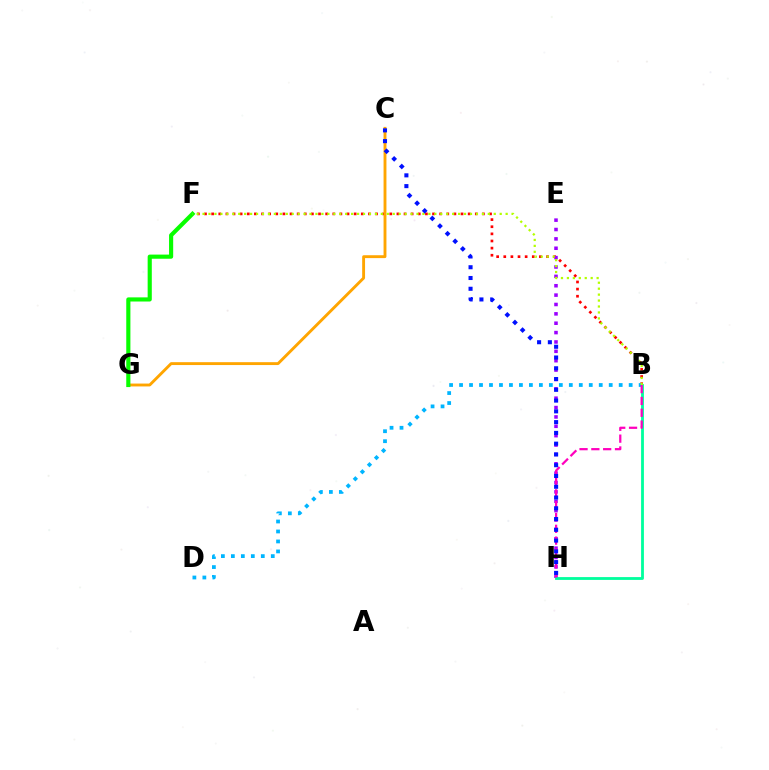{('B', 'F'): [{'color': '#ff0000', 'line_style': 'dotted', 'thickness': 1.94}, {'color': '#b3ff00', 'line_style': 'dotted', 'thickness': 1.61}], ('C', 'G'): [{'color': '#ffa500', 'line_style': 'solid', 'thickness': 2.07}], ('F', 'G'): [{'color': '#08ff00', 'line_style': 'solid', 'thickness': 2.98}], ('E', 'H'): [{'color': '#9b00ff', 'line_style': 'dotted', 'thickness': 2.55}], ('B', 'H'): [{'color': '#00ff9d', 'line_style': 'solid', 'thickness': 2.03}, {'color': '#ff00bd', 'line_style': 'dashed', 'thickness': 1.61}], ('B', 'D'): [{'color': '#00b5ff', 'line_style': 'dotted', 'thickness': 2.71}], ('C', 'H'): [{'color': '#0010ff', 'line_style': 'dotted', 'thickness': 2.93}]}